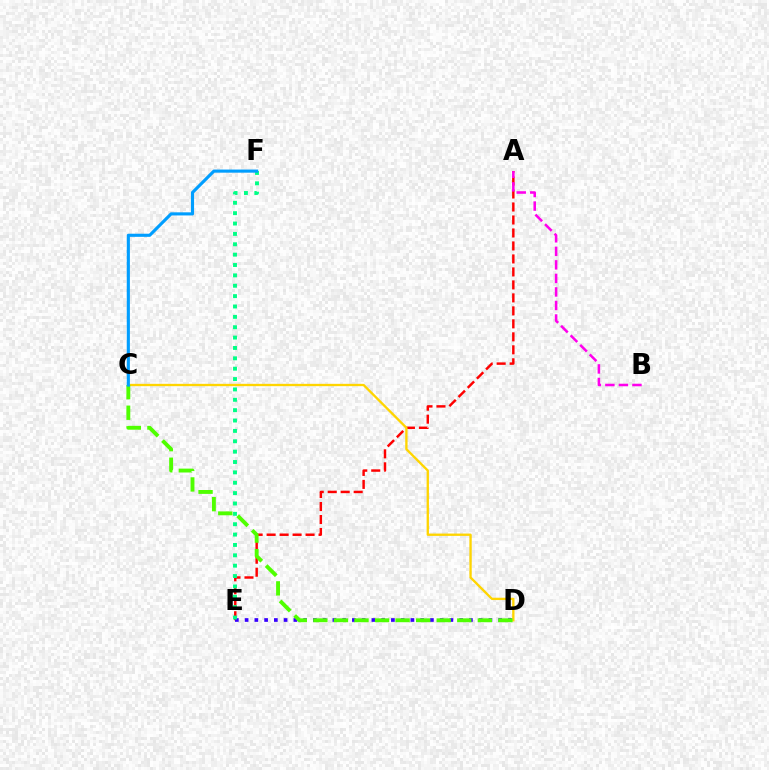{('A', 'E'): [{'color': '#ff0000', 'line_style': 'dashed', 'thickness': 1.76}], ('D', 'E'): [{'color': '#3700ff', 'line_style': 'dotted', 'thickness': 2.65}], ('E', 'F'): [{'color': '#00ff86', 'line_style': 'dotted', 'thickness': 2.82}], ('C', 'D'): [{'color': '#ffd500', 'line_style': 'solid', 'thickness': 1.68}, {'color': '#4fff00', 'line_style': 'dashed', 'thickness': 2.79}], ('C', 'F'): [{'color': '#009eff', 'line_style': 'solid', 'thickness': 2.25}], ('A', 'B'): [{'color': '#ff00ed', 'line_style': 'dashed', 'thickness': 1.84}]}